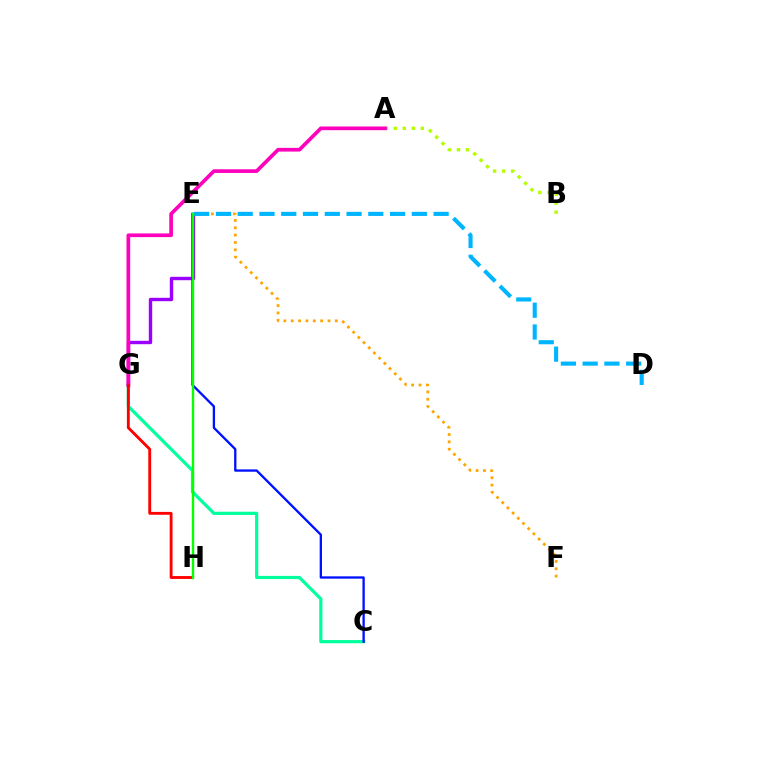{('E', 'G'): [{'color': '#9b00ff', 'line_style': 'solid', 'thickness': 2.45}], ('E', 'F'): [{'color': '#ffa500', 'line_style': 'dotted', 'thickness': 2.0}], ('C', 'G'): [{'color': '#00ff9d', 'line_style': 'solid', 'thickness': 2.3}], ('A', 'B'): [{'color': '#b3ff00', 'line_style': 'dotted', 'thickness': 2.45}], ('A', 'G'): [{'color': '#ff00bd', 'line_style': 'solid', 'thickness': 2.66}], ('D', 'E'): [{'color': '#00b5ff', 'line_style': 'dashed', 'thickness': 2.96}], ('C', 'E'): [{'color': '#0010ff', 'line_style': 'solid', 'thickness': 1.67}], ('G', 'H'): [{'color': '#ff0000', 'line_style': 'solid', 'thickness': 2.06}], ('E', 'H'): [{'color': '#08ff00', 'line_style': 'solid', 'thickness': 1.72}]}